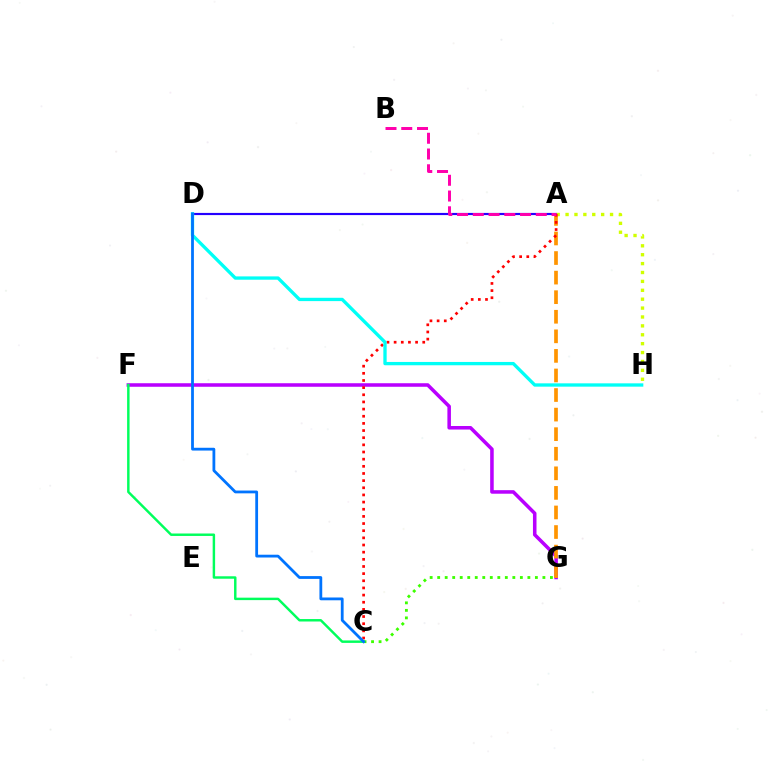{('C', 'G'): [{'color': '#3dff00', 'line_style': 'dotted', 'thickness': 2.04}], ('A', 'D'): [{'color': '#2500ff', 'line_style': 'solid', 'thickness': 1.56}], ('F', 'G'): [{'color': '#b900ff', 'line_style': 'solid', 'thickness': 2.55}], ('C', 'F'): [{'color': '#00ff5c', 'line_style': 'solid', 'thickness': 1.77}], ('A', 'H'): [{'color': '#d1ff00', 'line_style': 'dotted', 'thickness': 2.42}], ('A', 'G'): [{'color': '#ff9400', 'line_style': 'dashed', 'thickness': 2.66}], ('A', 'C'): [{'color': '#ff0000', 'line_style': 'dotted', 'thickness': 1.94}], ('D', 'H'): [{'color': '#00fff6', 'line_style': 'solid', 'thickness': 2.39}], ('A', 'B'): [{'color': '#ff00ac', 'line_style': 'dashed', 'thickness': 2.14}], ('C', 'D'): [{'color': '#0074ff', 'line_style': 'solid', 'thickness': 2.01}]}